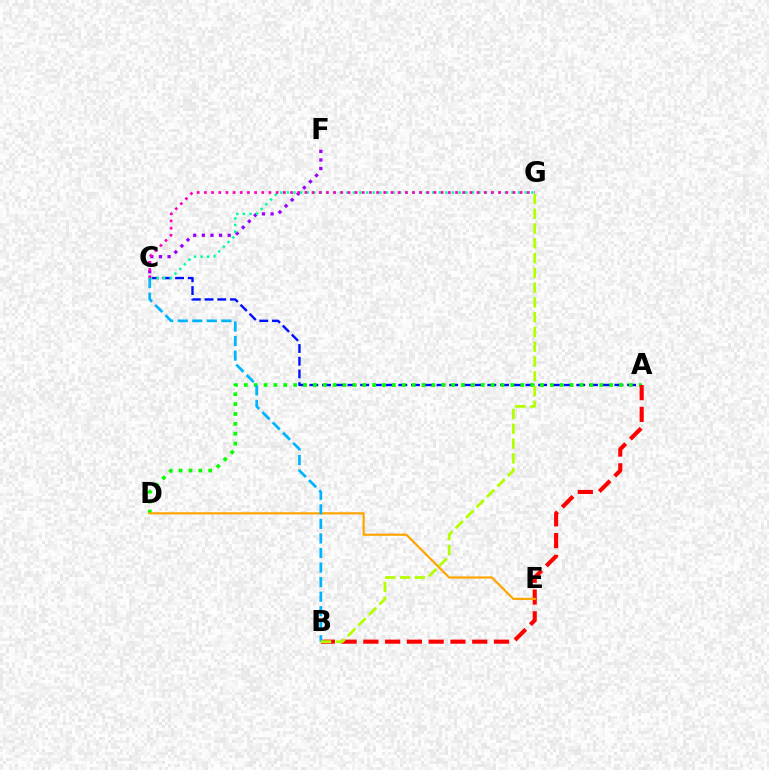{('C', 'F'): [{'color': '#9b00ff', 'line_style': 'dotted', 'thickness': 2.34}], ('A', 'C'): [{'color': '#0010ff', 'line_style': 'dashed', 'thickness': 1.73}], ('A', 'D'): [{'color': '#08ff00', 'line_style': 'dotted', 'thickness': 2.68}], ('A', 'B'): [{'color': '#ff0000', 'line_style': 'dashed', 'thickness': 2.96}], ('C', 'G'): [{'color': '#00ff9d', 'line_style': 'dotted', 'thickness': 1.79}, {'color': '#ff00bd', 'line_style': 'dotted', 'thickness': 1.95}], ('D', 'E'): [{'color': '#ffa500', 'line_style': 'solid', 'thickness': 1.58}], ('B', 'C'): [{'color': '#00b5ff', 'line_style': 'dashed', 'thickness': 1.98}], ('B', 'G'): [{'color': '#b3ff00', 'line_style': 'dashed', 'thickness': 2.01}]}